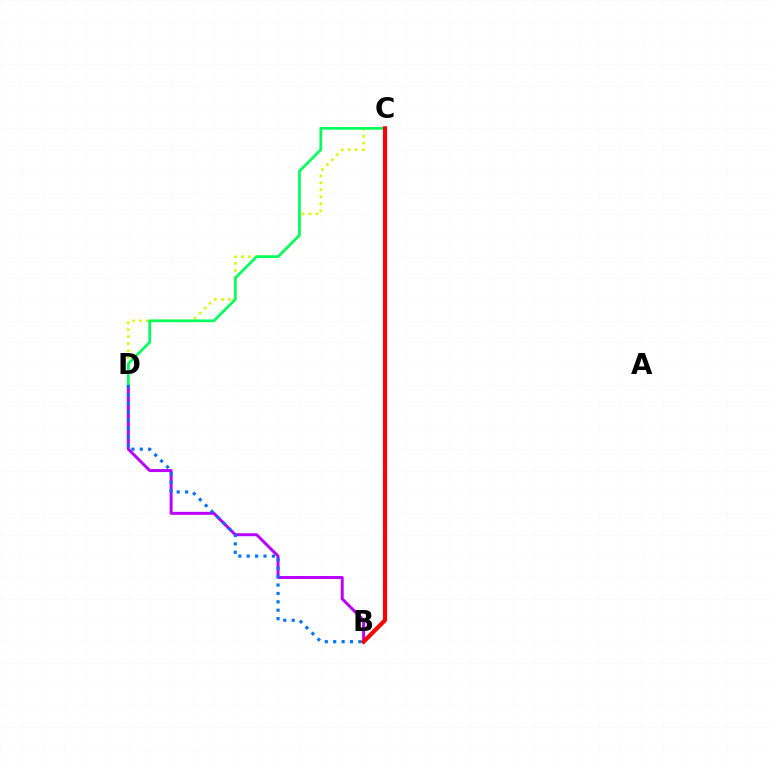{('C', 'D'): [{'color': '#d1ff00', 'line_style': 'dotted', 'thickness': 1.9}, {'color': '#00ff5c', 'line_style': 'solid', 'thickness': 1.96}], ('B', 'D'): [{'color': '#b900ff', 'line_style': 'solid', 'thickness': 2.14}, {'color': '#0074ff', 'line_style': 'dotted', 'thickness': 2.28}], ('B', 'C'): [{'color': '#ff0000', 'line_style': 'solid', 'thickness': 2.98}]}